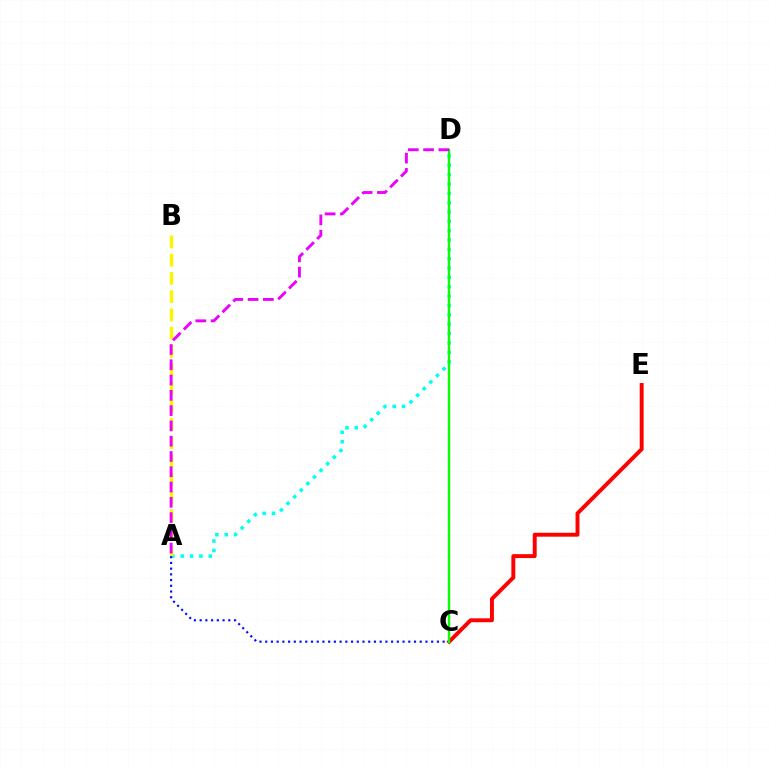{('A', 'D'): [{'color': '#00fff6', 'line_style': 'dotted', 'thickness': 2.54}, {'color': '#ee00ff', 'line_style': 'dashed', 'thickness': 2.08}], ('A', 'B'): [{'color': '#fcf500', 'line_style': 'dashed', 'thickness': 2.48}], ('C', 'E'): [{'color': '#ff0000', 'line_style': 'solid', 'thickness': 2.83}], ('A', 'C'): [{'color': '#0010ff', 'line_style': 'dotted', 'thickness': 1.55}], ('C', 'D'): [{'color': '#08ff00', 'line_style': 'solid', 'thickness': 1.71}]}